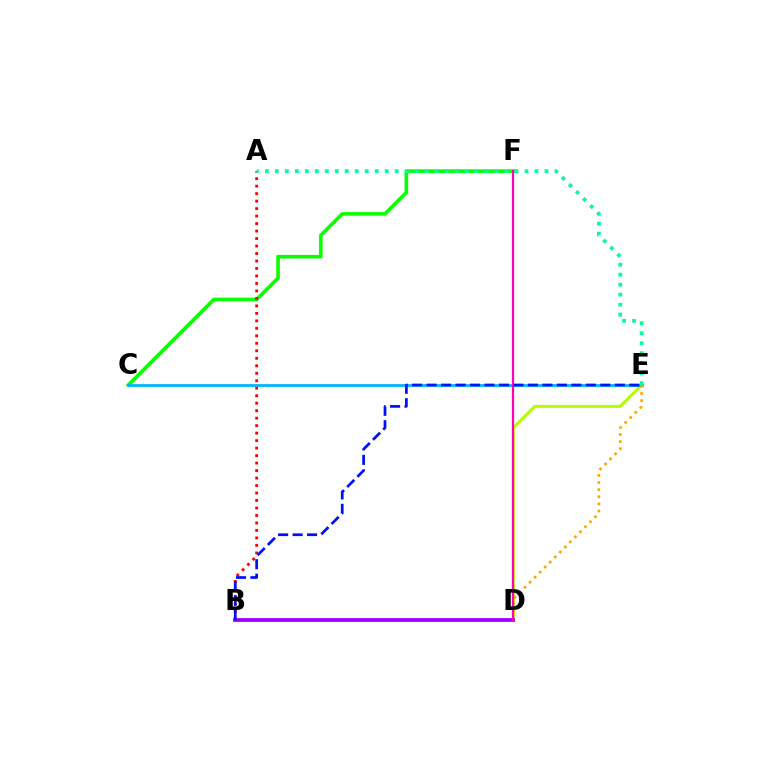{('D', 'E'): [{'color': '#b3ff00', 'line_style': 'solid', 'thickness': 2.18}, {'color': '#ffa500', 'line_style': 'dotted', 'thickness': 1.93}], ('C', 'F'): [{'color': '#08ff00', 'line_style': 'solid', 'thickness': 2.58}], ('C', 'E'): [{'color': '#00b5ff', 'line_style': 'solid', 'thickness': 1.98}], ('A', 'B'): [{'color': '#ff0000', 'line_style': 'dotted', 'thickness': 2.03}], ('B', 'D'): [{'color': '#9b00ff', 'line_style': 'solid', 'thickness': 2.71}], ('A', 'E'): [{'color': '#00ff9d', 'line_style': 'dotted', 'thickness': 2.71}], ('D', 'F'): [{'color': '#ff00bd', 'line_style': 'solid', 'thickness': 1.58}], ('B', 'E'): [{'color': '#0010ff', 'line_style': 'dashed', 'thickness': 1.97}]}